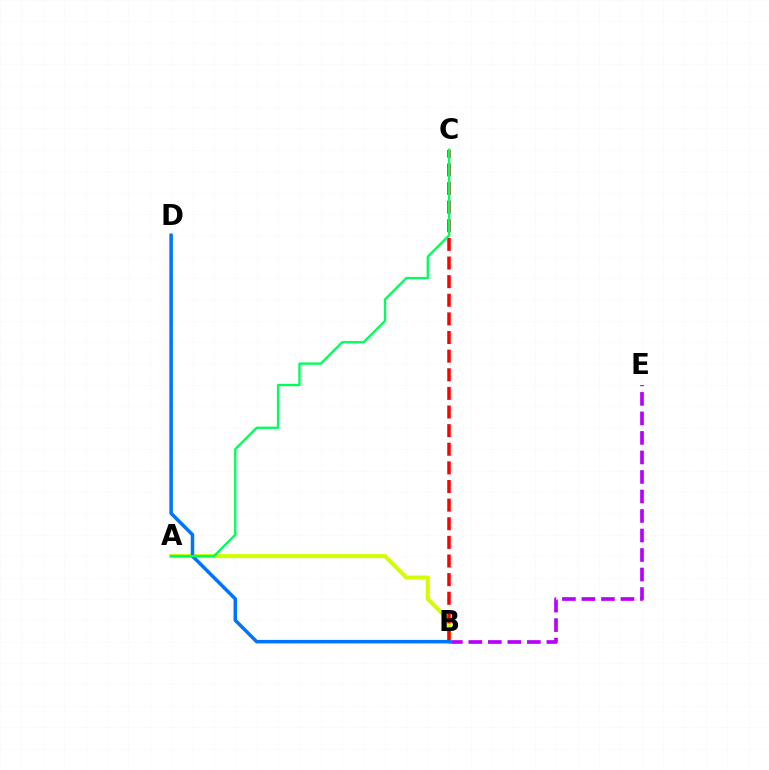{('B', 'E'): [{'color': '#b900ff', 'line_style': 'dashed', 'thickness': 2.65}], ('A', 'B'): [{'color': '#d1ff00', 'line_style': 'solid', 'thickness': 2.9}], ('B', 'C'): [{'color': '#ff0000', 'line_style': 'dashed', 'thickness': 2.53}], ('B', 'D'): [{'color': '#0074ff', 'line_style': 'solid', 'thickness': 2.53}], ('A', 'C'): [{'color': '#00ff5c', 'line_style': 'solid', 'thickness': 1.69}]}